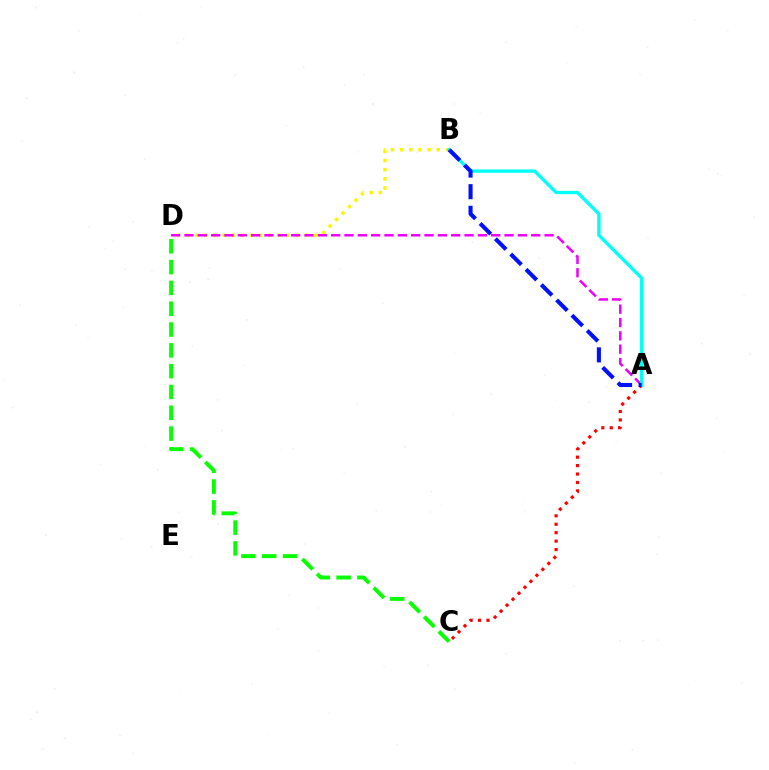{('B', 'D'): [{'color': '#fcf500', 'line_style': 'dotted', 'thickness': 2.49}], ('A', 'D'): [{'color': '#ee00ff', 'line_style': 'dashed', 'thickness': 1.81}], ('A', 'C'): [{'color': '#ff0000', 'line_style': 'dotted', 'thickness': 2.29}], ('A', 'B'): [{'color': '#00fff6', 'line_style': 'solid', 'thickness': 2.4}, {'color': '#0010ff', 'line_style': 'dashed', 'thickness': 2.94}], ('C', 'D'): [{'color': '#08ff00', 'line_style': 'dashed', 'thickness': 2.83}]}